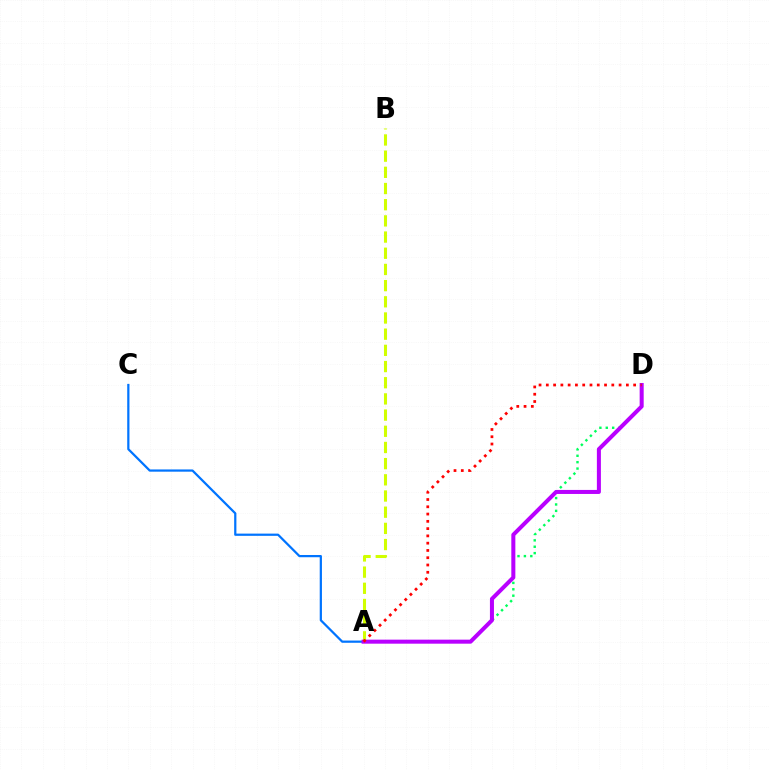{('A', 'D'): [{'color': '#00ff5c', 'line_style': 'dotted', 'thickness': 1.74}, {'color': '#b900ff', 'line_style': 'solid', 'thickness': 2.9}, {'color': '#ff0000', 'line_style': 'dotted', 'thickness': 1.98}], ('A', 'C'): [{'color': '#0074ff', 'line_style': 'solid', 'thickness': 1.61}], ('A', 'B'): [{'color': '#d1ff00', 'line_style': 'dashed', 'thickness': 2.2}]}